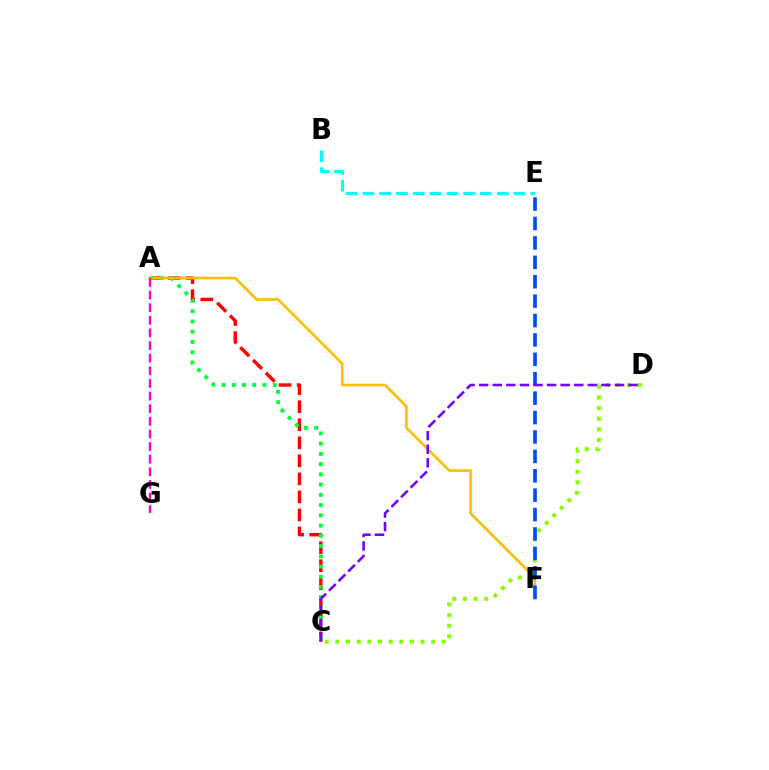{('B', 'E'): [{'color': '#00fff6', 'line_style': 'dashed', 'thickness': 2.28}], ('A', 'C'): [{'color': '#ff0000', 'line_style': 'dashed', 'thickness': 2.45}, {'color': '#00ff39', 'line_style': 'dotted', 'thickness': 2.78}], ('A', 'F'): [{'color': '#ffbd00', 'line_style': 'solid', 'thickness': 1.87}], ('C', 'D'): [{'color': '#84ff00', 'line_style': 'dotted', 'thickness': 2.89}, {'color': '#7200ff', 'line_style': 'dashed', 'thickness': 1.85}], ('A', 'G'): [{'color': '#ff00cf', 'line_style': 'dashed', 'thickness': 1.72}], ('E', 'F'): [{'color': '#004bff', 'line_style': 'dashed', 'thickness': 2.64}]}